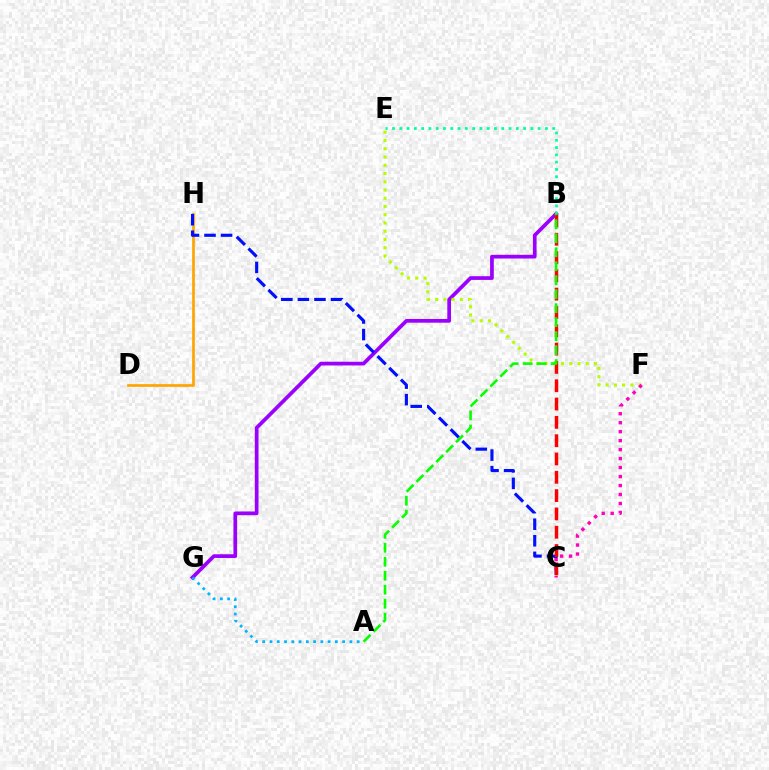{('B', 'G'): [{'color': '#9b00ff', 'line_style': 'solid', 'thickness': 2.68}], ('B', 'E'): [{'color': '#00ff9d', 'line_style': 'dotted', 'thickness': 1.98}], ('D', 'H'): [{'color': '#ffa500', 'line_style': 'solid', 'thickness': 1.95}], ('E', 'F'): [{'color': '#b3ff00', 'line_style': 'dotted', 'thickness': 2.24}], ('C', 'H'): [{'color': '#0010ff', 'line_style': 'dashed', 'thickness': 2.25}], ('C', 'F'): [{'color': '#ff00bd', 'line_style': 'dotted', 'thickness': 2.44}], ('A', 'G'): [{'color': '#00b5ff', 'line_style': 'dotted', 'thickness': 1.97}], ('B', 'C'): [{'color': '#ff0000', 'line_style': 'dashed', 'thickness': 2.49}], ('A', 'B'): [{'color': '#08ff00', 'line_style': 'dashed', 'thickness': 1.9}]}